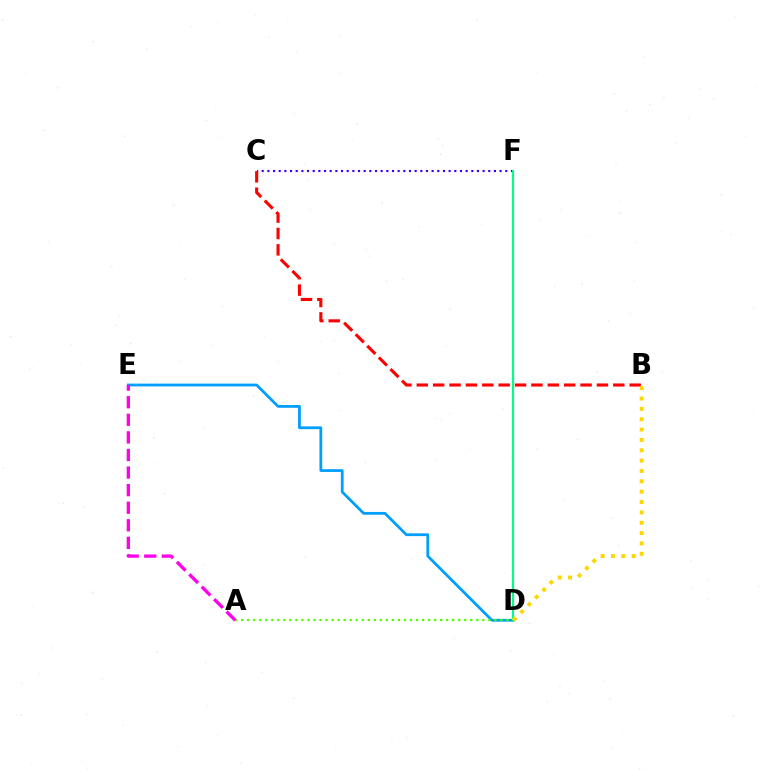{('D', 'E'): [{'color': '#009eff', 'line_style': 'solid', 'thickness': 1.99}], ('C', 'F'): [{'color': '#3700ff', 'line_style': 'dotted', 'thickness': 1.54}], ('A', 'D'): [{'color': '#4fff00', 'line_style': 'dotted', 'thickness': 1.64}], ('A', 'E'): [{'color': '#ff00ed', 'line_style': 'dashed', 'thickness': 2.39}], ('B', 'C'): [{'color': '#ff0000', 'line_style': 'dashed', 'thickness': 2.22}], ('D', 'F'): [{'color': '#00ff86', 'line_style': 'solid', 'thickness': 1.55}], ('B', 'D'): [{'color': '#ffd500', 'line_style': 'dotted', 'thickness': 2.81}]}